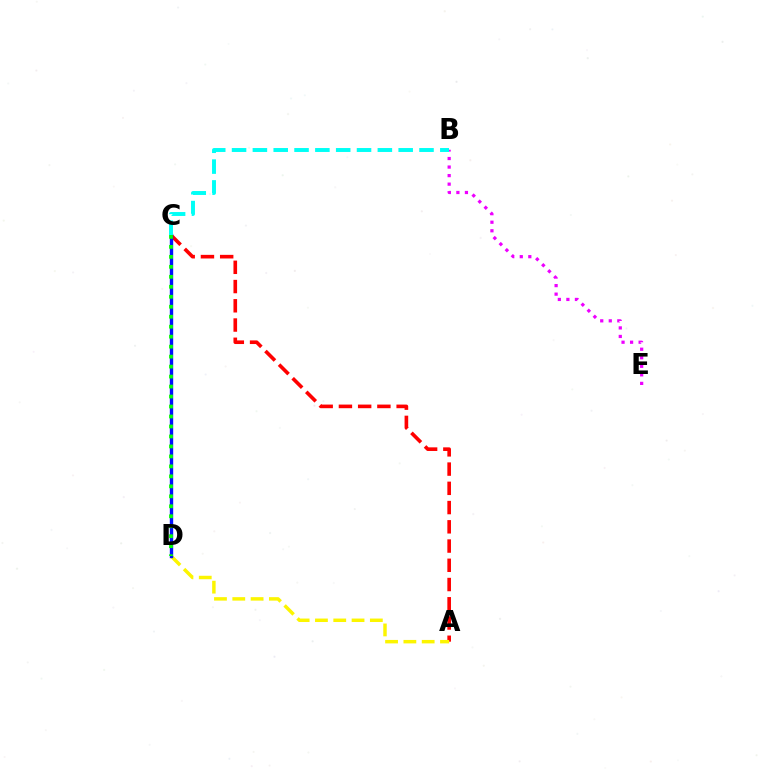{('B', 'E'): [{'color': '#ee00ff', 'line_style': 'dotted', 'thickness': 2.32}], ('A', 'C'): [{'color': '#ff0000', 'line_style': 'dashed', 'thickness': 2.61}], ('A', 'D'): [{'color': '#fcf500', 'line_style': 'dashed', 'thickness': 2.49}], ('C', 'D'): [{'color': '#0010ff', 'line_style': 'solid', 'thickness': 2.43}, {'color': '#08ff00', 'line_style': 'dotted', 'thickness': 2.71}], ('B', 'C'): [{'color': '#00fff6', 'line_style': 'dashed', 'thickness': 2.83}]}